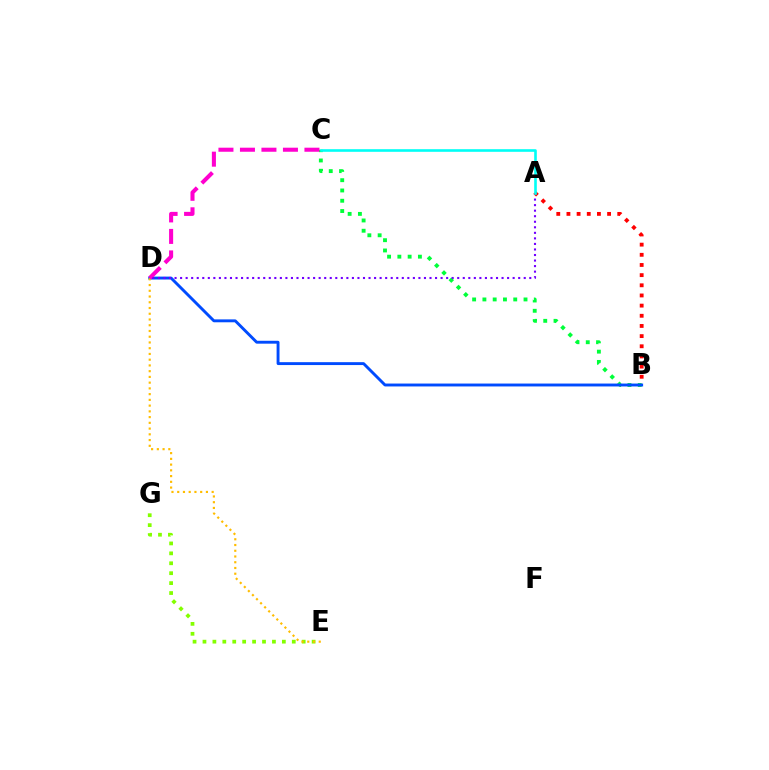{('E', 'G'): [{'color': '#84ff00', 'line_style': 'dotted', 'thickness': 2.7}], ('B', 'C'): [{'color': '#00ff39', 'line_style': 'dotted', 'thickness': 2.79}], ('B', 'D'): [{'color': '#004bff', 'line_style': 'solid', 'thickness': 2.09}], ('D', 'E'): [{'color': '#ffbd00', 'line_style': 'dotted', 'thickness': 1.56}], ('C', 'D'): [{'color': '#ff00cf', 'line_style': 'dashed', 'thickness': 2.92}], ('A', 'D'): [{'color': '#7200ff', 'line_style': 'dotted', 'thickness': 1.51}], ('A', 'B'): [{'color': '#ff0000', 'line_style': 'dotted', 'thickness': 2.76}], ('A', 'C'): [{'color': '#00fff6', 'line_style': 'solid', 'thickness': 1.88}]}